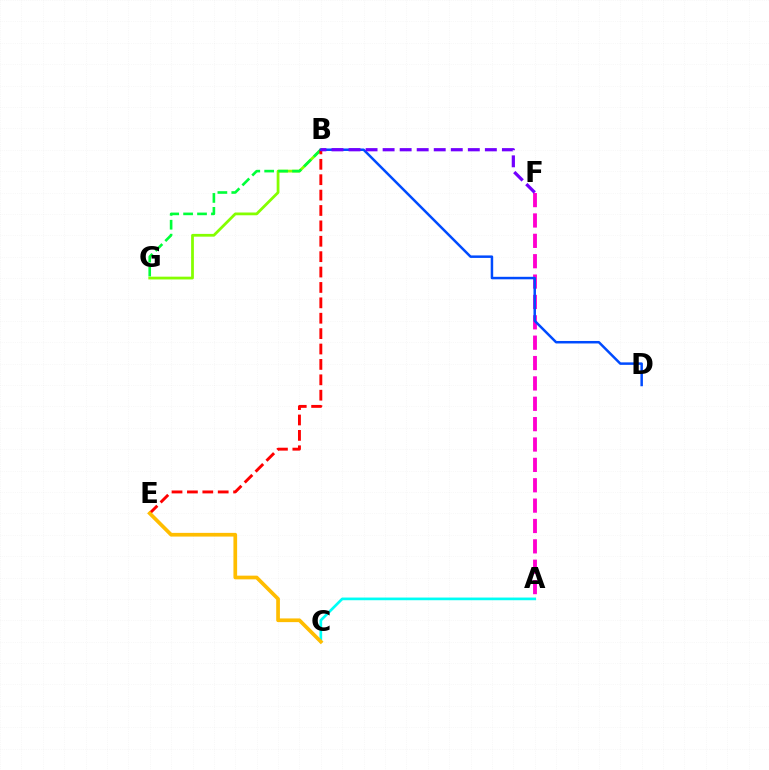{('B', 'G'): [{'color': '#84ff00', 'line_style': 'solid', 'thickness': 1.99}, {'color': '#00ff39', 'line_style': 'dashed', 'thickness': 1.89}], ('A', 'C'): [{'color': '#00fff6', 'line_style': 'solid', 'thickness': 1.93}], ('A', 'F'): [{'color': '#ff00cf', 'line_style': 'dashed', 'thickness': 2.77}], ('B', 'E'): [{'color': '#ff0000', 'line_style': 'dashed', 'thickness': 2.09}], ('B', 'D'): [{'color': '#004bff', 'line_style': 'solid', 'thickness': 1.79}], ('B', 'F'): [{'color': '#7200ff', 'line_style': 'dashed', 'thickness': 2.32}], ('C', 'E'): [{'color': '#ffbd00', 'line_style': 'solid', 'thickness': 2.66}]}